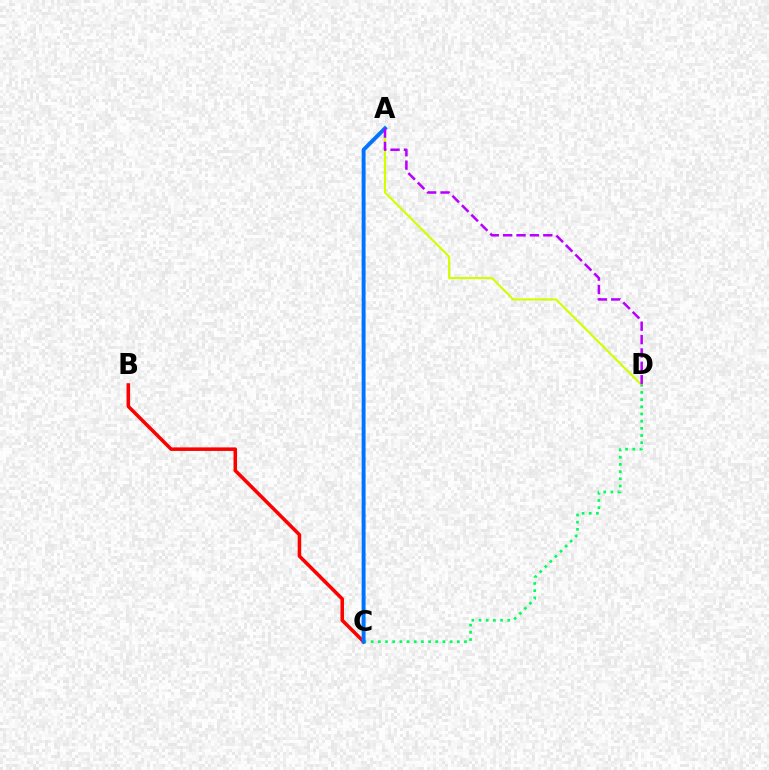{('A', 'D'): [{'color': '#d1ff00', 'line_style': 'solid', 'thickness': 1.54}, {'color': '#b900ff', 'line_style': 'dashed', 'thickness': 1.82}], ('B', 'C'): [{'color': '#ff0000', 'line_style': 'solid', 'thickness': 2.55}], ('C', 'D'): [{'color': '#00ff5c', 'line_style': 'dotted', 'thickness': 1.95}], ('A', 'C'): [{'color': '#0074ff', 'line_style': 'solid', 'thickness': 2.83}]}